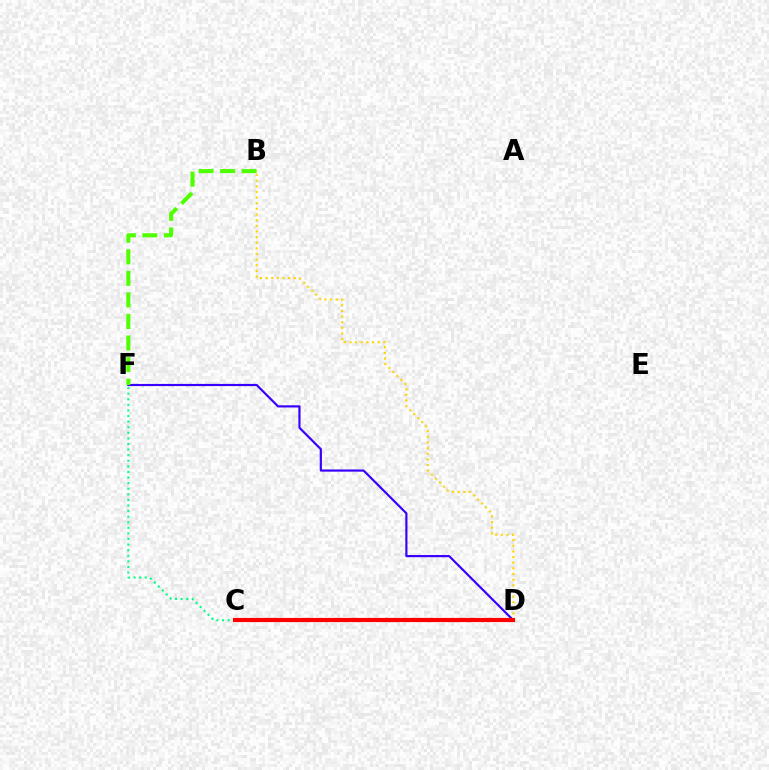{('C', 'F'): [{'color': '#00ff86', 'line_style': 'dotted', 'thickness': 1.52}], ('C', 'D'): [{'color': '#ff00ed', 'line_style': 'dotted', 'thickness': 1.69}, {'color': '#009eff', 'line_style': 'dotted', 'thickness': 2.08}, {'color': '#ff0000', 'line_style': 'solid', 'thickness': 2.99}], ('D', 'F'): [{'color': '#3700ff', 'line_style': 'solid', 'thickness': 1.57}], ('B', 'D'): [{'color': '#ffd500', 'line_style': 'dotted', 'thickness': 1.53}], ('B', 'F'): [{'color': '#4fff00', 'line_style': 'dashed', 'thickness': 2.93}]}